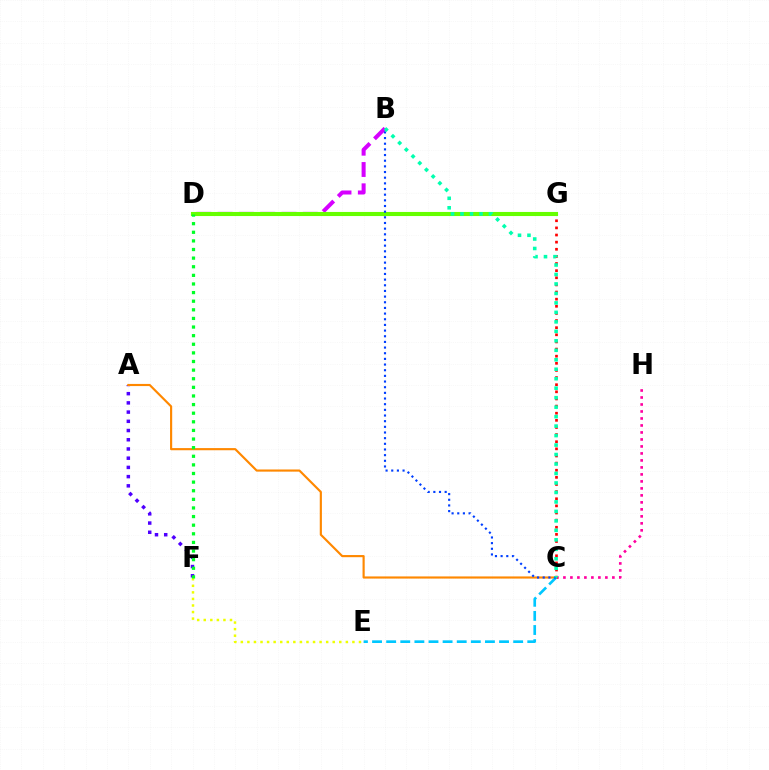{('A', 'F'): [{'color': '#4f00ff', 'line_style': 'dotted', 'thickness': 2.5}], ('C', 'H'): [{'color': '#ff00a0', 'line_style': 'dotted', 'thickness': 1.9}], ('C', 'G'): [{'color': '#ff0000', 'line_style': 'dotted', 'thickness': 1.94}], ('B', 'D'): [{'color': '#d600ff', 'line_style': 'dashed', 'thickness': 2.89}], ('E', 'F'): [{'color': '#eeff00', 'line_style': 'dotted', 'thickness': 1.78}], ('A', 'C'): [{'color': '#ff8800', 'line_style': 'solid', 'thickness': 1.55}], ('C', 'E'): [{'color': '#00c7ff', 'line_style': 'dashed', 'thickness': 1.92}], ('D', 'G'): [{'color': '#66ff00', 'line_style': 'solid', 'thickness': 2.95}], ('B', 'C'): [{'color': '#003fff', 'line_style': 'dotted', 'thickness': 1.54}, {'color': '#00ffaf', 'line_style': 'dotted', 'thickness': 2.57}], ('D', 'F'): [{'color': '#00ff27', 'line_style': 'dotted', 'thickness': 2.34}]}